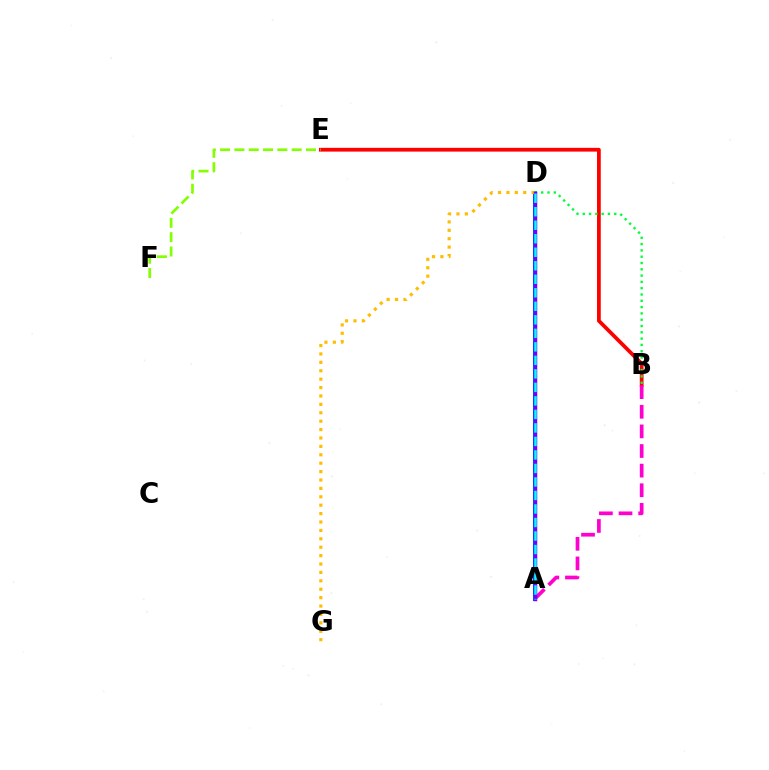{('B', 'E'): [{'color': '#ff0000', 'line_style': 'solid', 'thickness': 2.7}], ('A', 'D'): [{'color': '#004bff', 'line_style': 'solid', 'thickness': 2.92}, {'color': '#7200ff', 'line_style': 'solid', 'thickness': 2.46}, {'color': '#00fff6', 'line_style': 'dashed', 'thickness': 1.84}], ('D', 'G'): [{'color': '#ffbd00', 'line_style': 'dotted', 'thickness': 2.28}], ('B', 'D'): [{'color': '#00ff39', 'line_style': 'dotted', 'thickness': 1.71}], ('A', 'B'): [{'color': '#ff00cf', 'line_style': 'dashed', 'thickness': 2.67}], ('E', 'F'): [{'color': '#84ff00', 'line_style': 'dashed', 'thickness': 1.95}]}